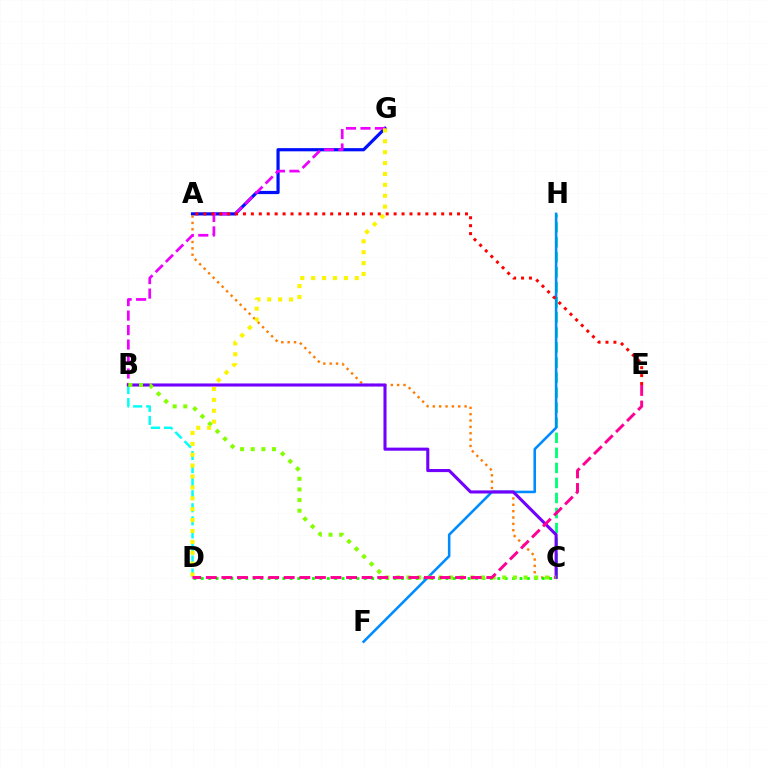{('C', 'H'): [{'color': '#00ff74', 'line_style': 'dashed', 'thickness': 2.04}], ('A', 'G'): [{'color': '#0010ff', 'line_style': 'solid', 'thickness': 2.3}], ('A', 'C'): [{'color': '#ff7c00', 'line_style': 'dotted', 'thickness': 1.73}], ('C', 'D'): [{'color': '#08ff00', 'line_style': 'dotted', 'thickness': 2.01}], ('B', 'D'): [{'color': '#00fff6', 'line_style': 'dashed', 'thickness': 1.77}], ('B', 'G'): [{'color': '#ee00ff', 'line_style': 'dashed', 'thickness': 1.97}], ('F', 'H'): [{'color': '#008cff', 'line_style': 'solid', 'thickness': 1.85}], ('B', 'C'): [{'color': '#7200ff', 'line_style': 'solid', 'thickness': 2.22}, {'color': '#84ff00', 'line_style': 'dotted', 'thickness': 2.89}], ('D', 'G'): [{'color': '#fcf500', 'line_style': 'dotted', 'thickness': 2.96}], ('D', 'E'): [{'color': '#ff0094', 'line_style': 'dashed', 'thickness': 2.12}], ('A', 'E'): [{'color': '#ff0000', 'line_style': 'dotted', 'thickness': 2.15}]}